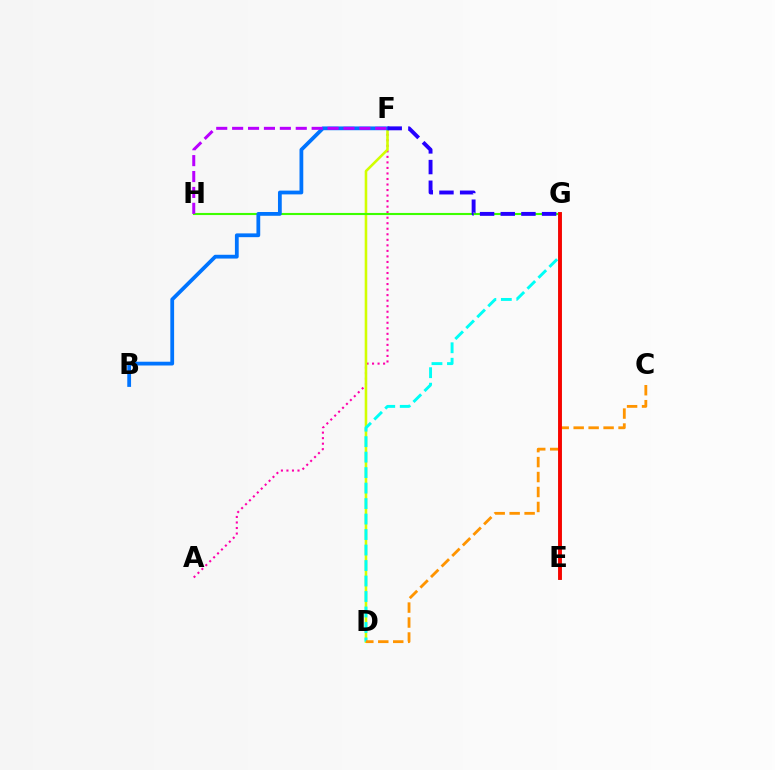{('A', 'F'): [{'color': '#ff00ac', 'line_style': 'dotted', 'thickness': 1.5}], ('D', 'F'): [{'color': '#d1ff00', 'line_style': 'solid', 'thickness': 1.85}], ('E', 'G'): [{'color': '#00ff5c', 'line_style': 'solid', 'thickness': 2.52}, {'color': '#ff0000', 'line_style': 'solid', 'thickness': 2.75}], ('G', 'H'): [{'color': '#3dff00', 'line_style': 'solid', 'thickness': 1.52}], ('D', 'G'): [{'color': '#00fff6', 'line_style': 'dashed', 'thickness': 2.1}], ('B', 'F'): [{'color': '#0074ff', 'line_style': 'solid', 'thickness': 2.72}], ('F', 'G'): [{'color': '#2500ff', 'line_style': 'dashed', 'thickness': 2.81}], ('C', 'D'): [{'color': '#ff9400', 'line_style': 'dashed', 'thickness': 2.03}], ('F', 'H'): [{'color': '#b900ff', 'line_style': 'dashed', 'thickness': 2.16}]}